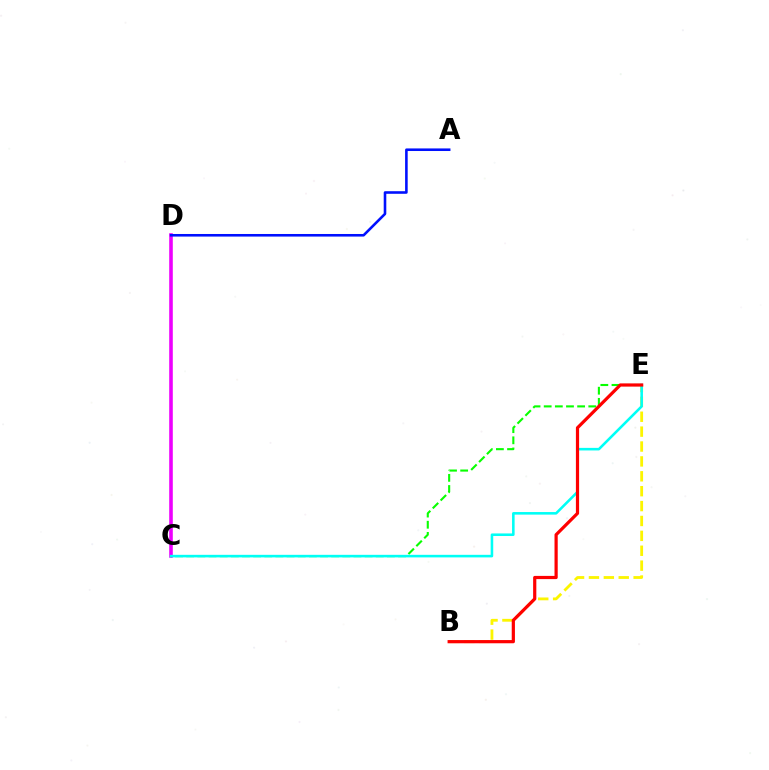{('C', 'D'): [{'color': '#ee00ff', 'line_style': 'solid', 'thickness': 2.58}], ('B', 'E'): [{'color': '#fcf500', 'line_style': 'dashed', 'thickness': 2.02}, {'color': '#ff0000', 'line_style': 'solid', 'thickness': 2.31}], ('C', 'E'): [{'color': '#08ff00', 'line_style': 'dashed', 'thickness': 1.51}, {'color': '#00fff6', 'line_style': 'solid', 'thickness': 1.85}], ('A', 'D'): [{'color': '#0010ff', 'line_style': 'solid', 'thickness': 1.86}]}